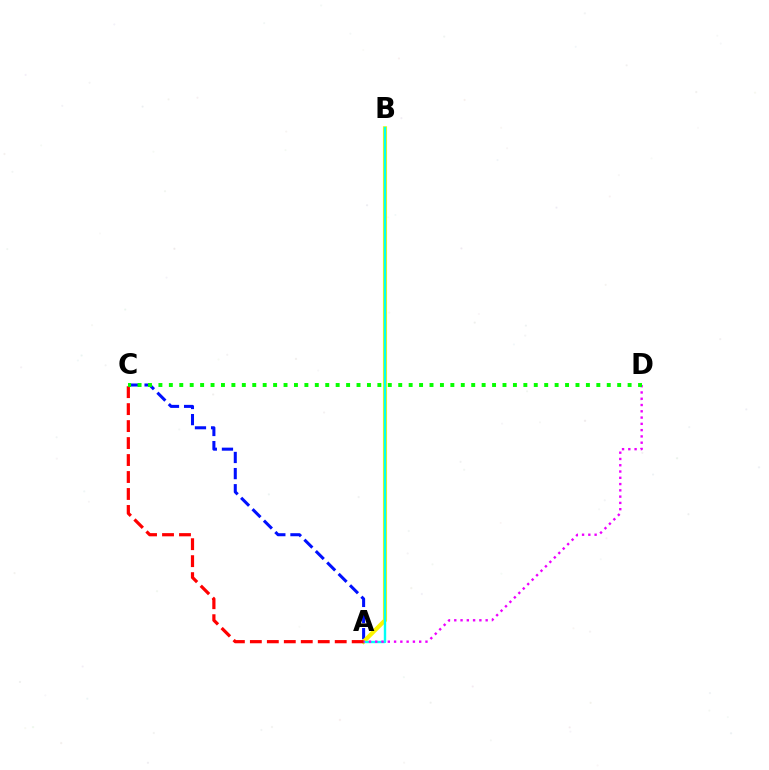{('A', 'C'): [{'color': '#0010ff', 'line_style': 'dashed', 'thickness': 2.19}, {'color': '#ff0000', 'line_style': 'dashed', 'thickness': 2.31}], ('A', 'B'): [{'color': '#fcf500', 'line_style': 'solid', 'thickness': 2.97}, {'color': '#00fff6', 'line_style': 'solid', 'thickness': 1.72}], ('A', 'D'): [{'color': '#ee00ff', 'line_style': 'dotted', 'thickness': 1.71}], ('C', 'D'): [{'color': '#08ff00', 'line_style': 'dotted', 'thickness': 2.83}]}